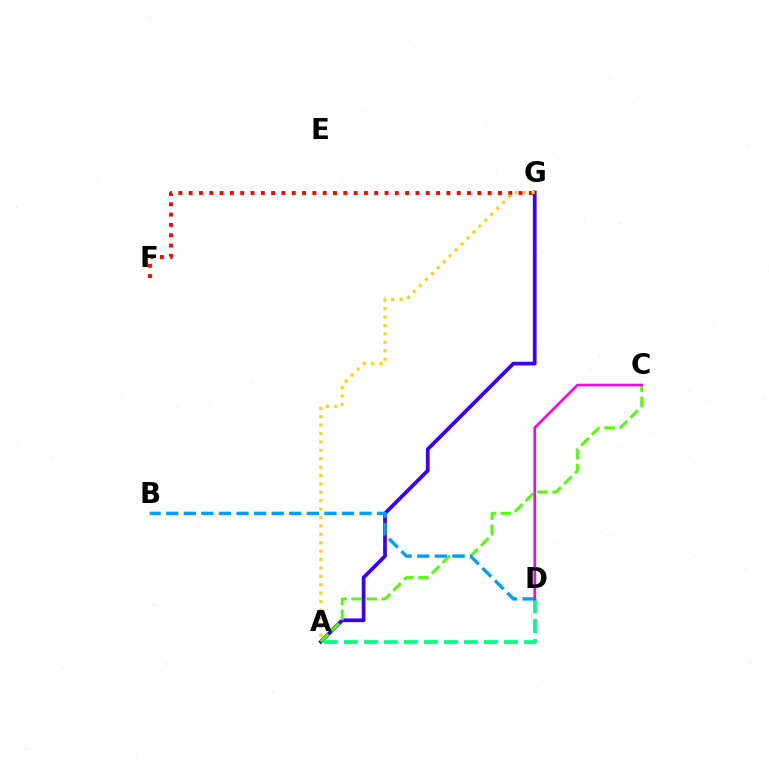{('A', 'G'): [{'color': '#3700ff', 'line_style': 'solid', 'thickness': 2.67}, {'color': '#ffd500', 'line_style': 'dotted', 'thickness': 2.28}], ('A', 'D'): [{'color': '#00ff86', 'line_style': 'dashed', 'thickness': 2.72}], ('A', 'C'): [{'color': '#4fff00', 'line_style': 'dashed', 'thickness': 2.06}], ('F', 'G'): [{'color': '#ff0000', 'line_style': 'dotted', 'thickness': 2.8}], ('B', 'D'): [{'color': '#009eff', 'line_style': 'dashed', 'thickness': 2.39}], ('C', 'D'): [{'color': '#ff00ed', 'line_style': 'solid', 'thickness': 1.88}]}